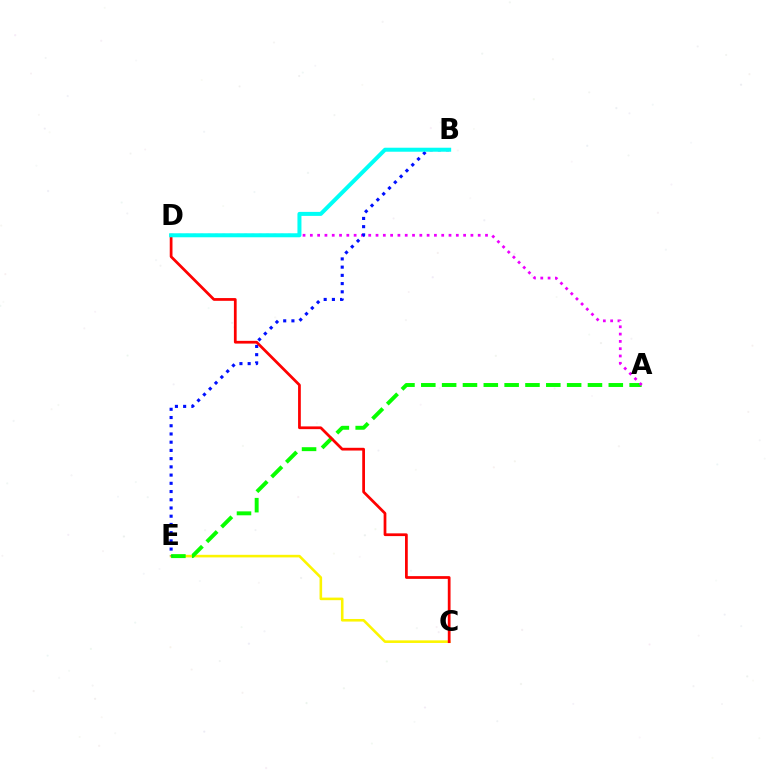{('C', 'E'): [{'color': '#fcf500', 'line_style': 'solid', 'thickness': 1.86}], ('A', 'E'): [{'color': '#08ff00', 'line_style': 'dashed', 'thickness': 2.83}], ('A', 'D'): [{'color': '#ee00ff', 'line_style': 'dotted', 'thickness': 1.98}], ('B', 'E'): [{'color': '#0010ff', 'line_style': 'dotted', 'thickness': 2.23}], ('C', 'D'): [{'color': '#ff0000', 'line_style': 'solid', 'thickness': 1.98}], ('B', 'D'): [{'color': '#00fff6', 'line_style': 'solid', 'thickness': 2.88}]}